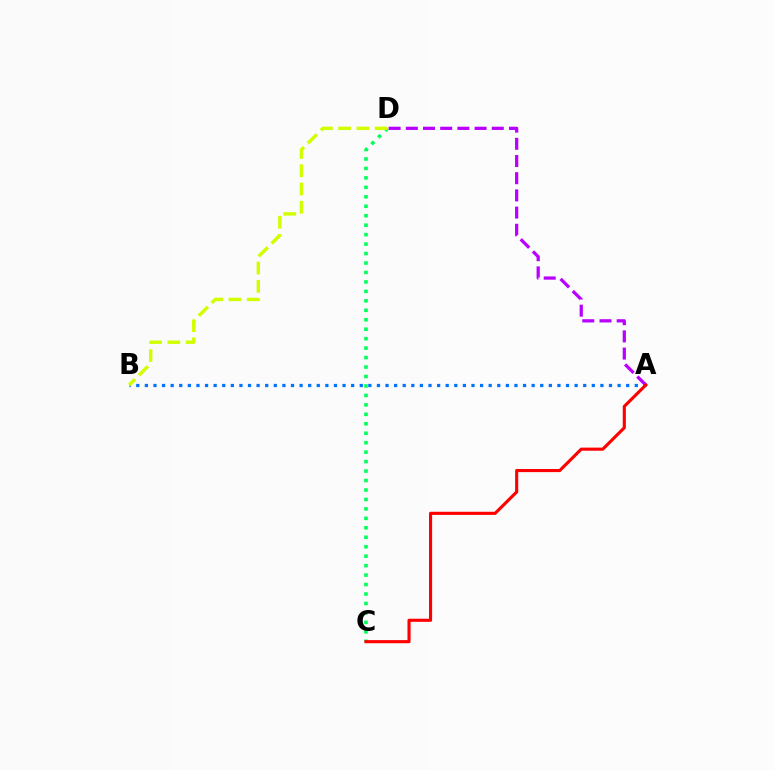{('A', 'B'): [{'color': '#0074ff', 'line_style': 'dotted', 'thickness': 2.34}], ('A', 'D'): [{'color': '#b900ff', 'line_style': 'dashed', 'thickness': 2.34}], ('C', 'D'): [{'color': '#00ff5c', 'line_style': 'dotted', 'thickness': 2.57}], ('A', 'C'): [{'color': '#ff0000', 'line_style': 'solid', 'thickness': 2.24}], ('B', 'D'): [{'color': '#d1ff00', 'line_style': 'dashed', 'thickness': 2.48}]}